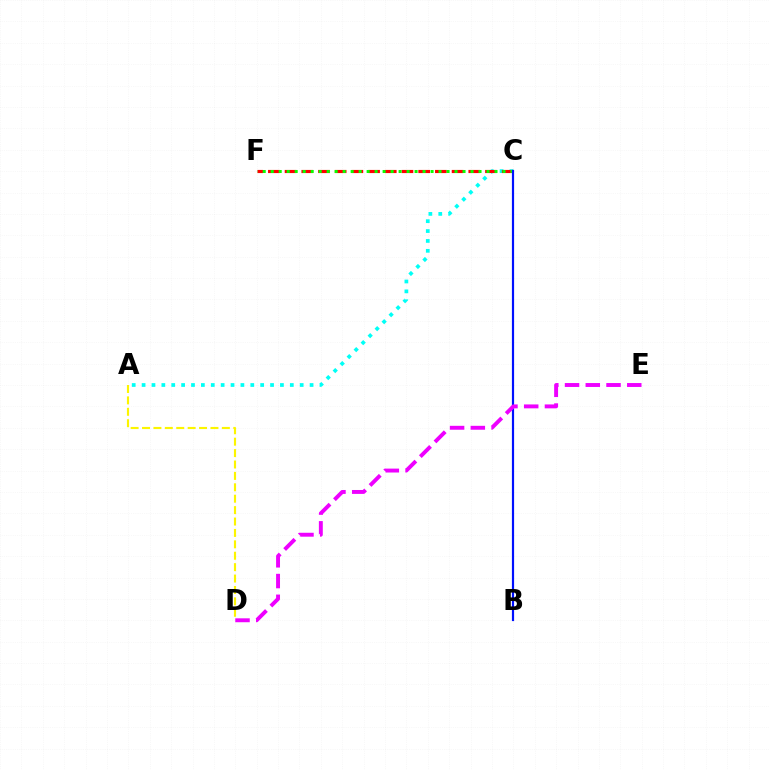{('A', 'C'): [{'color': '#00fff6', 'line_style': 'dotted', 'thickness': 2.68}], ('C', 'F'): [{'color': '#ff0000', 'line_style': 'dashed', 'thickness': 2.27}, {'color': '#08ff00', 'line_style': 'dotted', 'thickness': 2.17}], ('B', 'C'): [{'color': '#0010ff', 'line_style': 'solid', 'thickness': 1.58}], ('D', 'E'): [{'color': '#ee00ff', 'line_style': 'dashed', 'thickness': 2.82}], ('A', 'D'): [{'color': '#fcf500', 'line_style': 'dashed', 'thickness': 1.55}]}